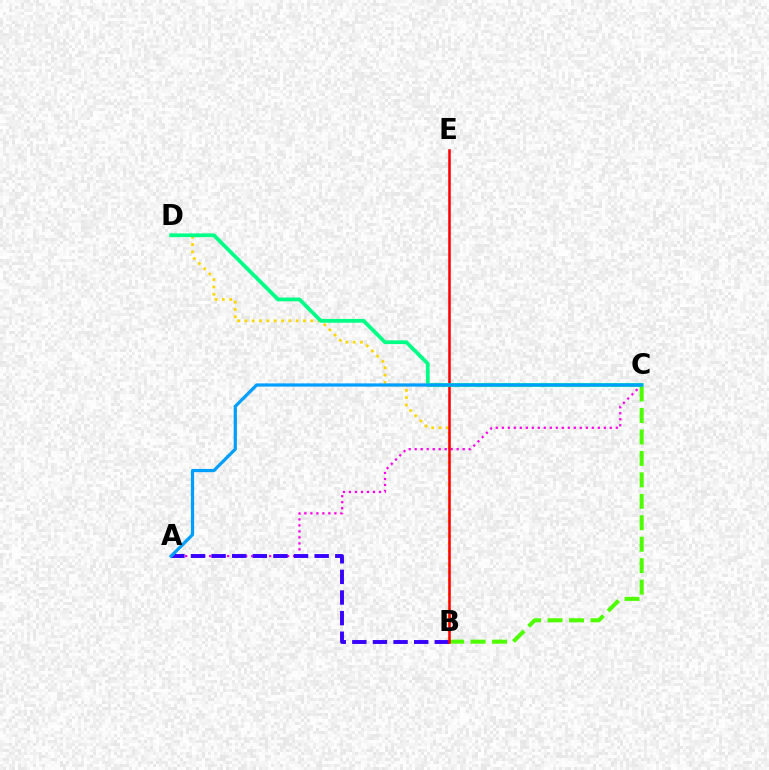{('B', 'C'): [{'color': '#4fff00', 'line_style': 'dashed', 'thickness': 2.91}], ('B', 'D'): [{'color': '#ffd500', 'line_style': 'dotted', 'thickness': 1.99}], ('A', 'C'): [{'color': '#ff00ed', 'line_style': 'dotted', 'thickness': 1.63}, {'color': '#009eff', 'line_style': 'solid', 'thickness': 2.32}], ('A', 'B'): [{'color': '#3700ff', 'line_style': 'dashed', 'thickness': 2.8}], ('B', 'E'): [{'color': '#ff0000', 'line_style': 'solid', 'thickness': 1.83}], ('C', 'D'): [{'color': '#00ff86', 'line_style': 'solid', 'thickness': 2.72}]}